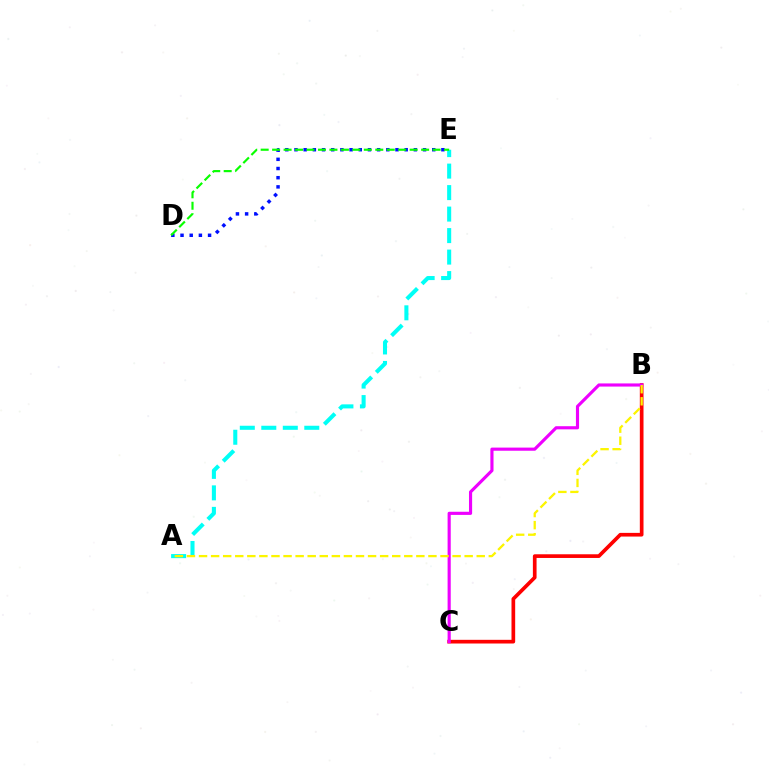{('A', 'E'): [{'color': '#00fff6', 'line_style': 'dashed', 'thickness': 2.92}], ('D', 'E'): [{'color': '#0010ff', 'line_style': 'dotted', 'thickness': 2.49}, {'color': '#08ff00', 'line_style': 'dashed', 'thickness': 1.56}], ('B', 'C'): [{'color': '#ff0000', 'line_style': 'solid', 'thickness': 2.65}, {'color': '#ee00ff', 'line_style': 'solid', 'thickness': 2.26}], ('A', 'B'): [{'color': '#fcf500', 'line_style': 'dashed', 'thickness': 1.64}]}